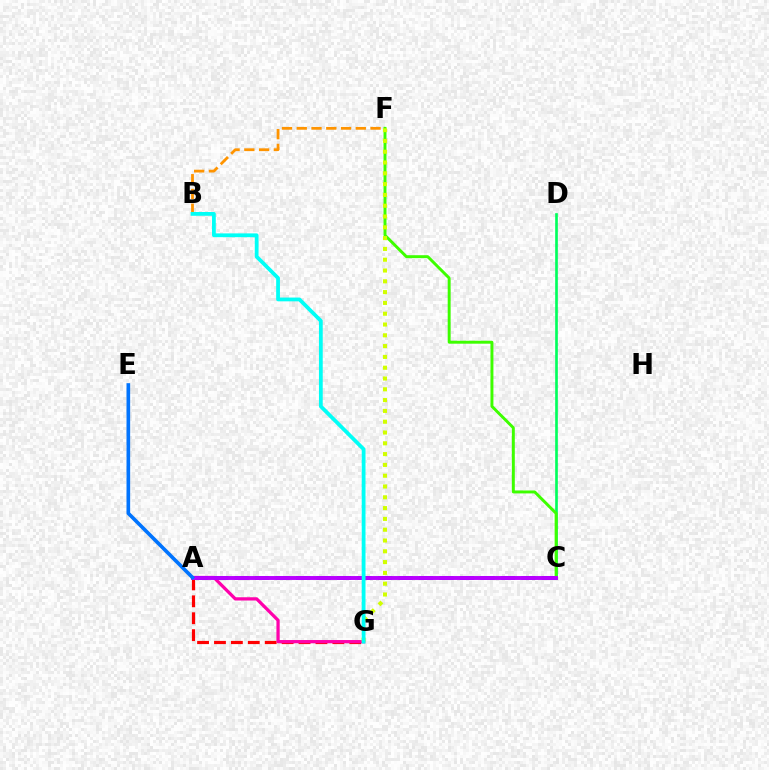{('B', 'F'): [{'color': '#ff9400', 'line_style': 'dashed', 'thickness': 2.01}], ('A', 'G'): [{'color': '#ff0000', 'line_style': 'dashed', 'thickness': 2.3}, {'color': '#ff00ac', 'line_style': 'solid', 'thickness': 2.34}], ('C', 'D'): [{'color': '#00ff5c', 'line_style': 'solid', 'thickness': 1.91}], ('A', 'C'): [{'color': '#2500ff', 'line_style': 'dashed', 'thickness': 2.78}, {'color': '#b900ff', 'line_style': 'solid', 'thickness': 2.82}], ('C', 'F'): [{'color': '#3dff00', 'line_style': 'solid', 'thickness': 2.11}], ('F', 'G'): [{'color': '#d1ff00', 'line_style': 'dotted', 'thickness': 2.93}], ('B', 'G'): [{'color': '#00fff6', 'line_style': 'solid', 'thickness': 2.72}], ('A', 'E'): [{'color': '#0074ff', 'line_style': 'solid', 'thickness': 2.62}]}